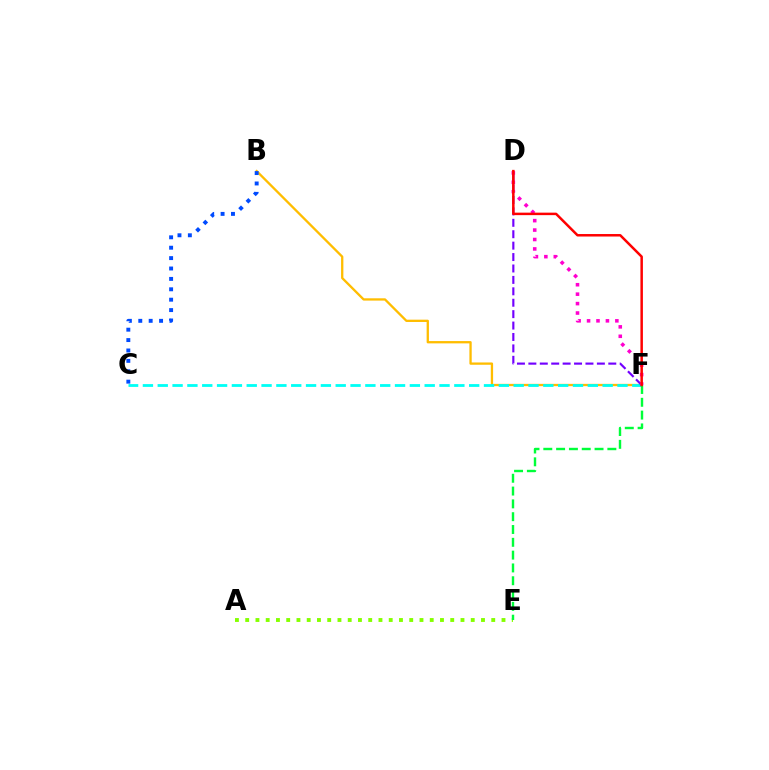{('B', 'F'): [{'color': '#ffbd00', 'line_style': 'solid', 'thickness': 1.66}], ('C', 'F'): [{'color': '#00fff6', 'line_style': 'dashed', 'thickness': 2.01}], ('A', 'E'): [{'color': '#84ff00', 'line_style': 'dotted', 'thickness': 2.79}], ('D', 'F'): [{'color': '#7200ff', 'line_style': 'dashed', 'thickness': 1.55}, {'color': '#ff00cf', 'line_style': 'dotted', 'thickness': 2.56}, {'color': '#ff0000', 'line_style': 'solid', 'thickness': 1.79}], ('E', 'F'): [{'color': '#00ff39', 'line_style': 'dashed', 'thickness': 1.74}], ('B', 'C'): [{'color': '#004bff', 'line_style': 'dotted', 'thickness': 2.82}]}